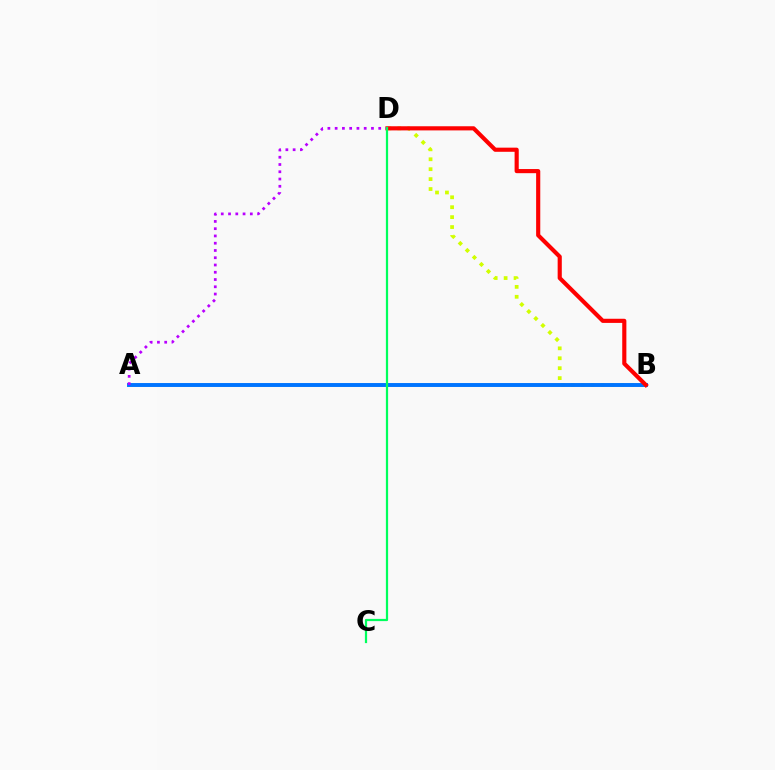{('B', 'D'): [{'color': '#d1ff00', 'line_style': 'dotted', 'thickness': 2.7}, {'color': '#ff0000', 'line_style': 'solid', 'thickness': 2.98}], ('A', 'B'): [{'color': '#0074ff', 'line_style': 'solid', 'thickness': 2.82}], ('A', 'D'): [{'color': '#b900ff', 'line_style': 'dotted', 'thickness': 1.97}], ('C', 'D'): [{'color': '#00ff5c', 'line_style': 'solid', 'thickness': 1.6}]}